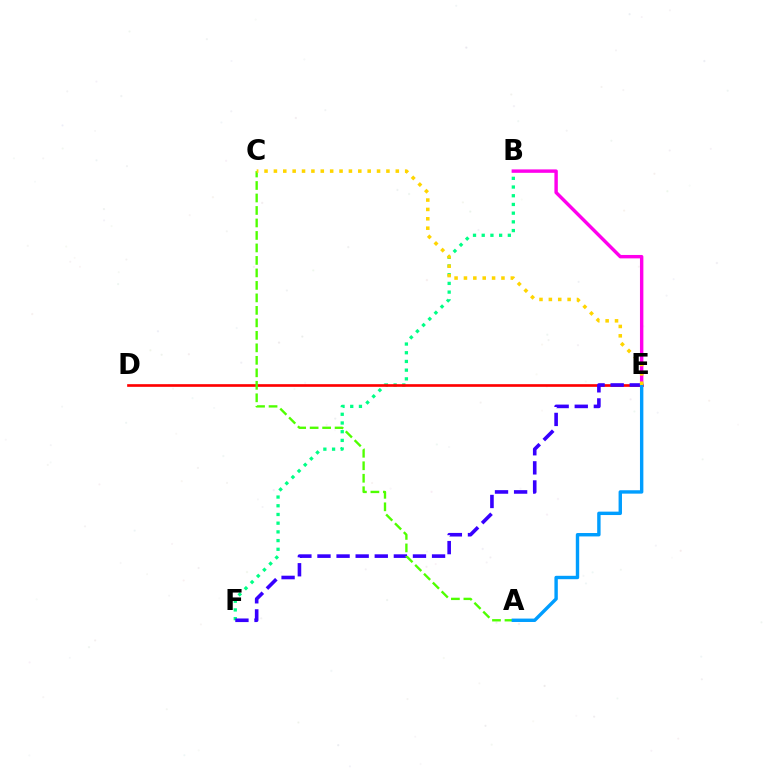{('B', 'F'): [{'color': '#00ff86', 'line_style': 'dotted', 'thickness': 2.37}], ('D', 'E'): [{'color': '#ff0000', 'line_style': 'solid', 'thickness': 1.92}], ('E', 'F'): [{'color': '#3700ff', 'line_style': 'dashed', 'thickness': 2.59}], ('B', 'E'): [{'color': '#ff00ed', 'line_style': 'solid', 'thickness': 2.46}], ('A', 'C'): [{'color': '#4fff00', 'line_style': 'dashed', 'thickness': 1.7}], ('A', 'E'): [{'color': '#009eff', 'line_style': 'solid', 'thickness': 2.45}], ('C', 'E'): [{'color': '#ffd500', 'line_style': 'dotted', 'thickness': 2.55}]}